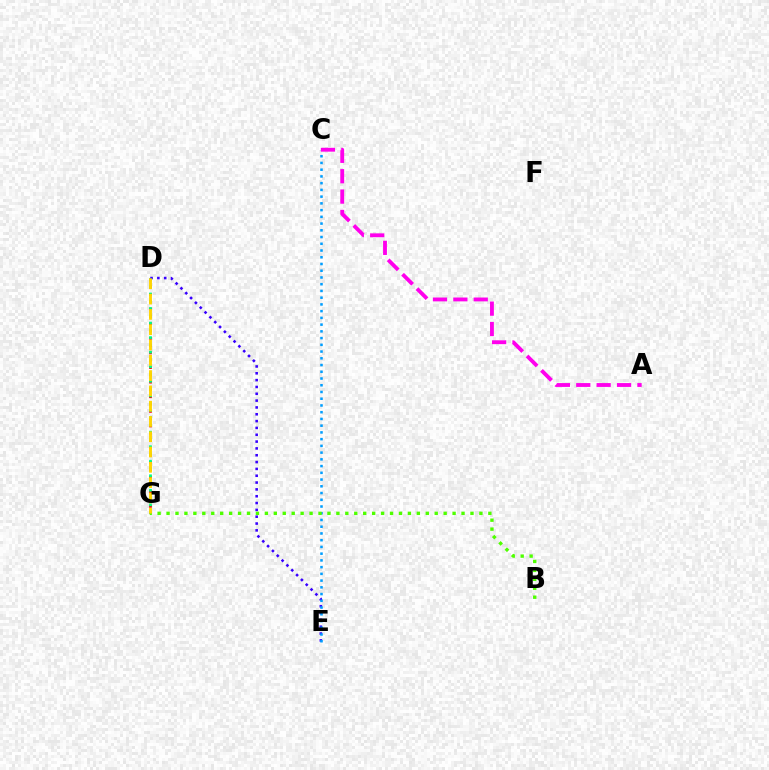{('D', 'E'): [{'color': '#3700ff', 'line_style': 'dotted', 'thickness': 1.86}], ('D', 'G'): [{'color': '#ff0000', 'line_style': 'dotted', 'thickness': 1.98}, {'color': '#00ff86', 'line_style': 'dotted', 'thickness': 1.98}, {'color': '#ffd500', 'line_style': 'dashed', 'thickness': 2.08}], ('C', 'E'): [{'color': '#009eff', 'line_style': 'dotted', 'thickness': 1.83}], ('B', 'G'): [{'color': '#4fff00', 'line_style': 'dotted', 'thickness': 2.43}], ('A', 'C'): [{'color': '#ff00ed', 'line_style': 'dashed', 'thickness': 2.77}]}